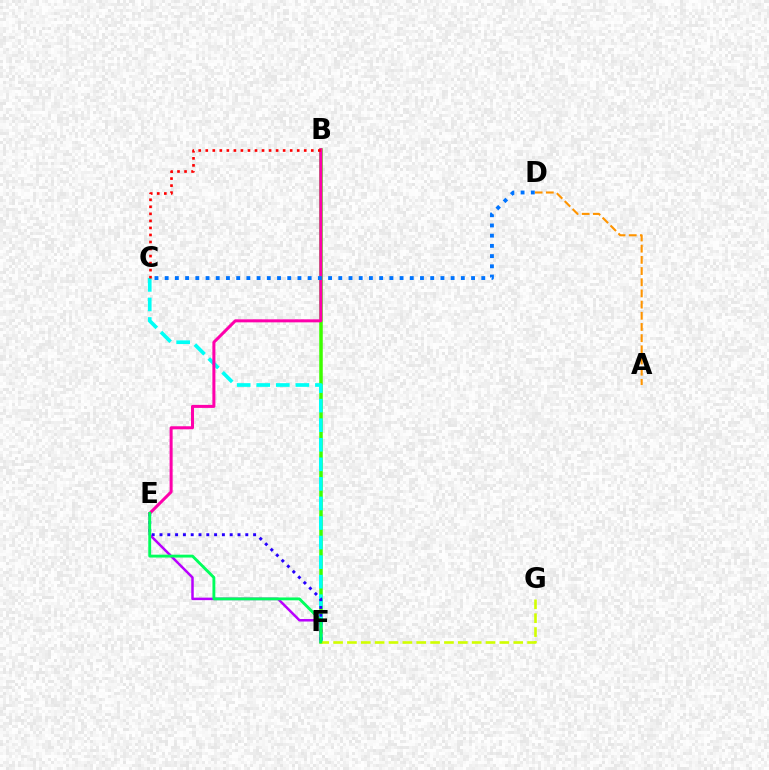{('B', 'F'): [{'color': '#3dff00', 'line_style': 'solid', 'thickness': 2.54}], ('A', 'D'): [{'color': '#ff9400', 'line_style': 'dashed', 'thickness': 1.52}], ('C', 'F'): [{'color': '#00fff6', 'line_style': 'dashed', 'thickness': 2.66}], ('E', 'F'): [{'color': '#2500ff', 'line_style': 'dotted', 'thickness': 2.12}, {'color': '#b900ff', 'line_style': 'solid', 'thickness': 1.8}, {'color': '#00ff5c', 'line_style': 'solid', 'thickness': 2.07}], ('B', 'E'): [{'color': '#ff00ac', 'line_style': 'solid', 'thickness': 2.18}], ('B', 'C'): [{'color': '#ff0000', 'line_style': 'dotted', 'thickness': 1.91}], ('F', 'G'): [{'color': '#d1ff00', 'line_style': 'dashed', 'thickness': 1.88}], ('C', 'D'): [{'color': '#0074ff', 'line_style': 'dotted', 'thickness': 2.77}]}